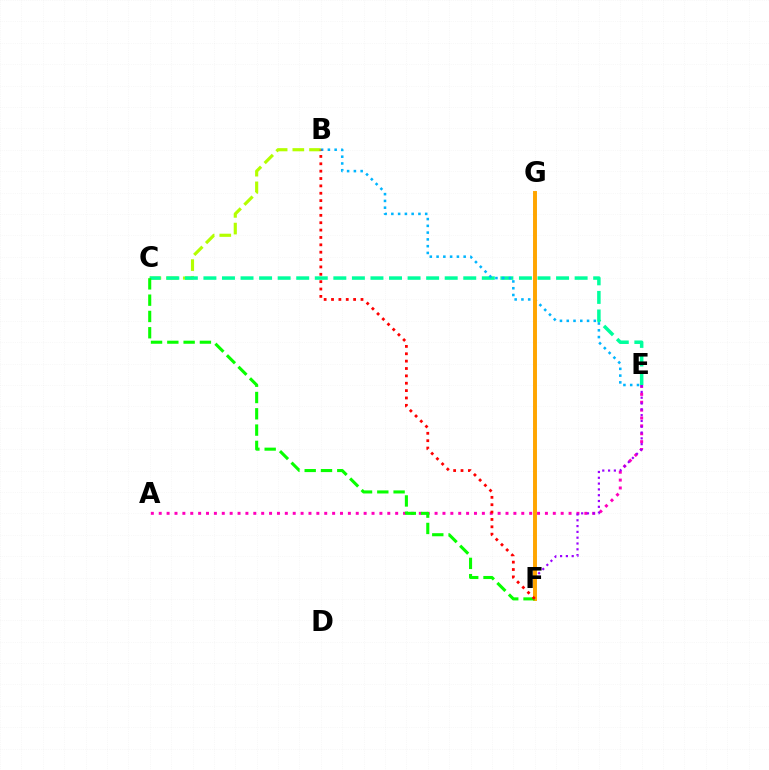{('B', 'C'): [{'color': '#b3ff00', 'line_style': 'dashed', 'thickness': 2.27}], ('A', 'E'): [{'color': '#ff00bd', 'line_style': 'dotted', 'thickness': 2.14}], ('E', 'F'): [{'color': '#9b00ff', 'line_style': 'dotted', 'thickness': 1.58}], ('C', 'E'): [{'color': '#00ff9d', 'line_style': 'dashed', 'thickness': 2.52}], ('B', 'E'): [{'color': '#00b5ff', 'line_style': 'dotted', 'thickness': 1.84}], ('F', 'G'): [{'color': '#0010ff', 'line_style': 'dashed', 'thickness': 1.58}, {'color': '#ffa500', 'line_style': 'solid', 'thickness': 2.83}], ('C', 'F'): [{'color': '#08ff00', 'line_style': 'dashed', 'thickness': 2.21}], ('B', 'F'): [{'color': '#ff0000', 'line_style': 'dotted', 'thickness': 2.0}]}